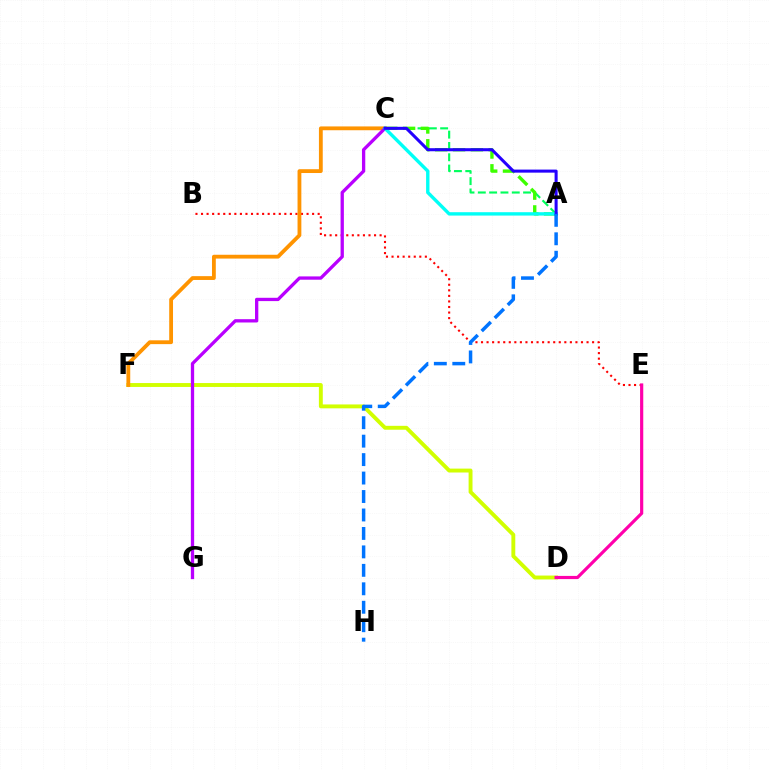{('A', 'C'): [{'color': '#00ff5c', 'line_style': 'dashed', 'thickness': 1.54}, {'color': '#3dff00', 'line_style': 'dashed', 'thickness': 2.42}, {'color': '#00fff6', 'line_style': 'solid', 'thickness': 2.43}, {'color': '#2500ff', 'line_style': 'solid', 'thickness': 2.19}], ('B', 'E'): [{'color': '#ff0000', 'line_style': 'dotted', 'thickness': 1.51}], ('D', 'F'): [{'color': '#d1ff00', 'line_style': 'solid', 'thickness': 2.81}], ('C', 'F'): [{'color': '#ff9400', 'line_style': 'solid', 'thickness': 2.74}], ('D', 'E'): [{'color': '#ff00ac', 'line_style': 'solid', 'thickness': 2.29}], ('C', 'G'): [{'color': '#b900ff', 'line_style': 'solid', 'thickness': 2.38}], ('A', 'H'): [{'color': '#0074ff', 'line_style': 'dashed', 'thickness': 2.51}]}